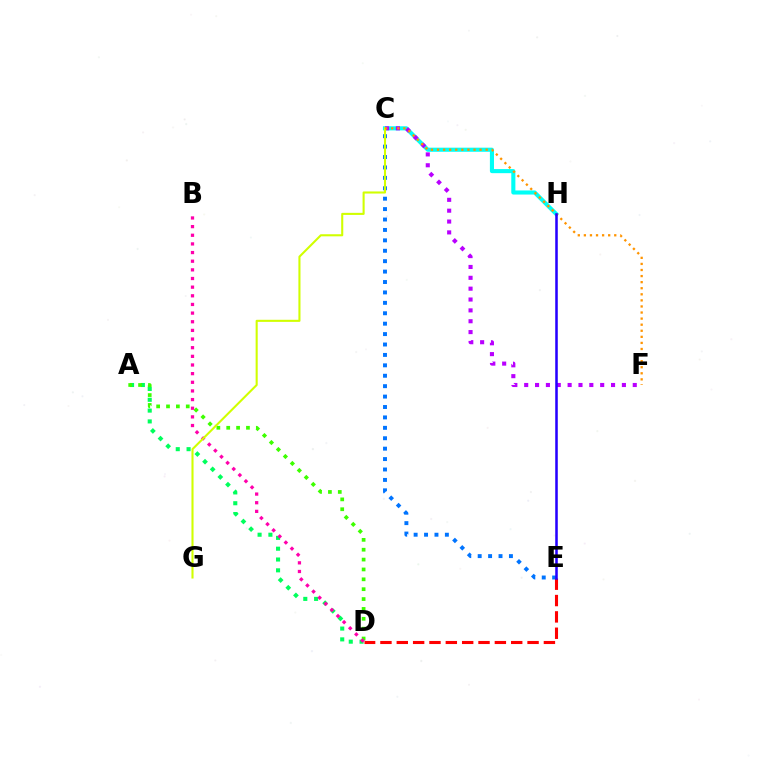{('C', 'H'): [{'color': '#00fff6', 'line_style': 'solid', 'thickness': 2.95}], ('C', 'F'): [{'color': '#b900ff', 'line_style': 'dotted', 'thickness': 2.95}, {'color': '#ff9400', 'line_style': 'dotted', 'thickness': 1.65}], ('C', 'E'): [{'color': '#0074ff', 'line_style': 'dotted', 'thickness': 2.83}], ('A', 'D'): [{'color': '#00ff5c', 'line_style': 'dotted', 'thickness': 2.94}, {'color': '#3dff00', 'line_style': 'dotted', 'thickness': 2.68}], ('B', 'D'): [{'color': '#ff00ac', 'line_style': 'dotted', 'thickness': 2.35}], ('C', 'G'): [{'color': '#d1ff00', 'line_style': 'solid', 'thickness': 1.51}], ('D', 'E'): [{'color': '#ff0000', 'line_style': 'dashed', 'thickness': 2.22}], ('E', 'H'): [{'color': '#2500ff', 'line_style': 'solid', 'thickness': 1.83}]}